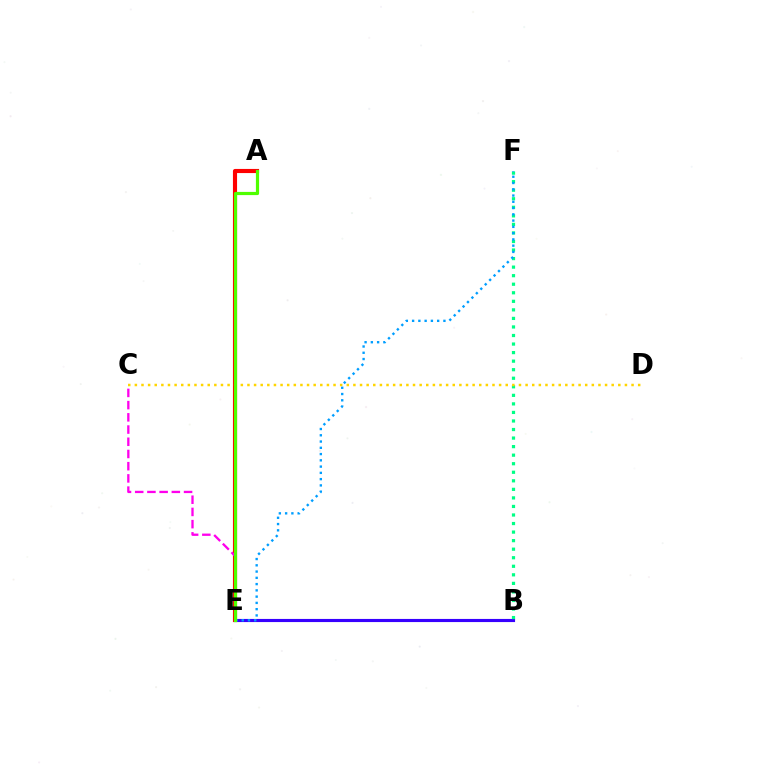{('A', 'E'): [{'color': '#ff0000', 'line_style': 'solid', 'thickness': 2.97}, {'color': '#4fff00', 'line_style': 'solid', 'thickness': 2.3}], ('B', 'E'): [{'color': '#3700ff', 'line_style': 'solid', 'thickness': 2.26}], ('B', 'F'): [{'color': '#00ff86', 'line_style': 'dotted', 'thickness': 2.32}], ('E', 'F'): [{'color': '#009eff', 'line_style': 'dotted', 'thickness': 1.7}], ('C', 'D'): [{'color': '#ffd500', 'line_style': 'dotted', 'thickness': 1.8}], ('C', 'E'): [{'color': '#ff00ed', 'line_style': 'dashed', 'thickness': 1.66}]}